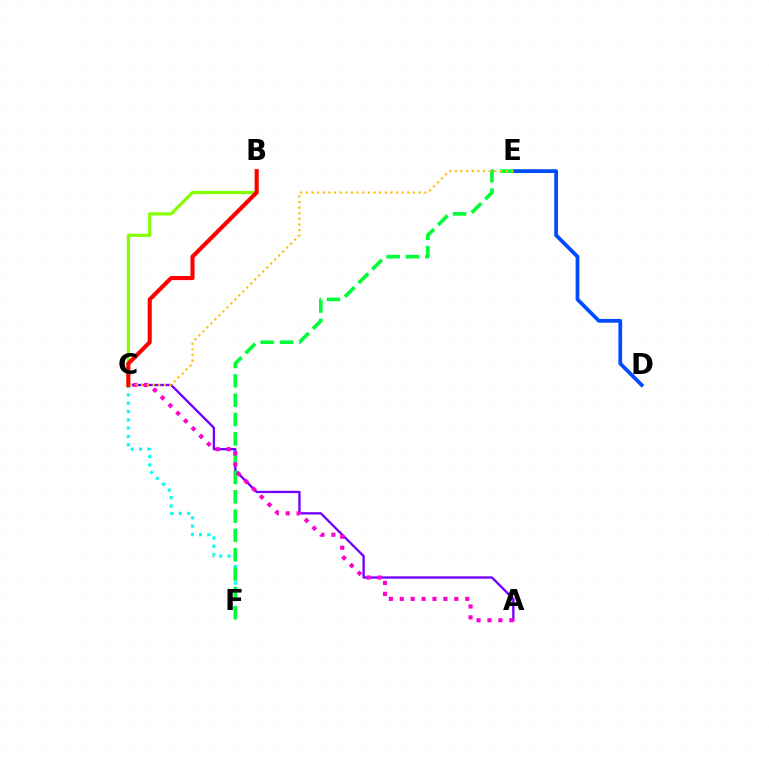{('C', 'F'): [{'color': '#00fff6', 'line_style': 'dotted', 'thickness': 2.26}], ('B', 'C'): [{'color': '#84ff00', 'line_style': 'solid', 'thickness': 2.28}, {'color': '#ff0000', 'line_style': 'solid', 'thickness': 2.94}], ('D', 'E'): [{'color': '#004bff', 'line_style': 'solid', 'thickness': 2.7}], ('A', 'C'): [{'color': '#7200ff', 'line_style': 'solid', 'thickness': 1.67}, {'color': '#ff00cf', 'line_style': 'dotted', 'thickness': 2.96}], ('E', 'F'): [{'color': '#00ff39', 'line_style': 'dashed', 'thickness': 2.63}], ('C', 'E'): [{'color': '#ffbd00', 'line_style': 'dotted', 'thickness': 1.53}]}